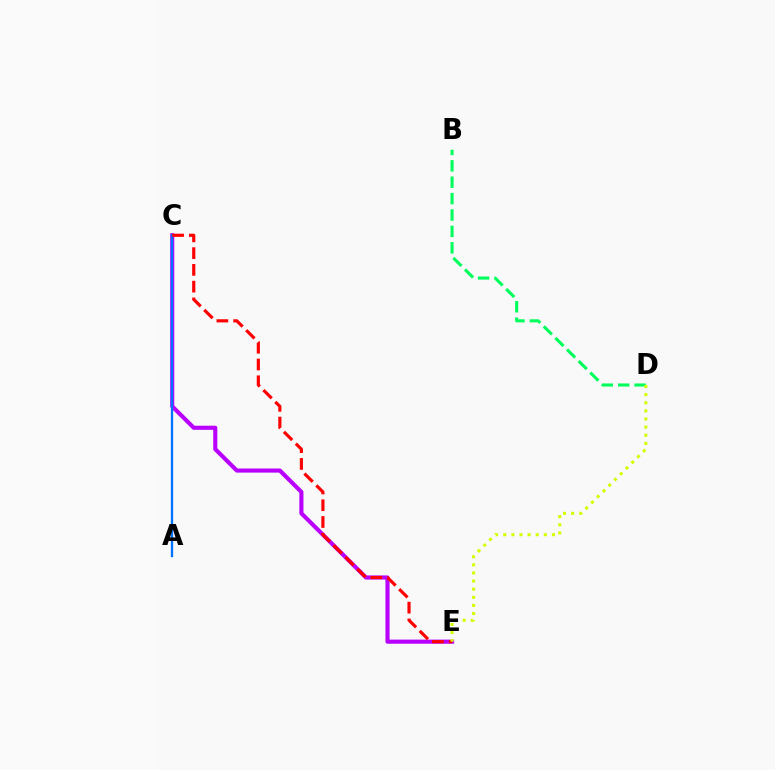{('B', 'D'): [{'color': '#00ff5c', 'line_style': 'dashed', 'thickness': 2.23}], ('C', 'E'): [{'color': '#b900ff', 'line_style': 'solid', 'thickness': 2.96}, {'color': '#ff0000', 'line_style': 'dashed', 'thickness': 2.28}], ('A', 'C'): [{'color': '#0074ff', 'line_style': 'solid', 'thickness': 1.66}], ('D', 'E'): [{'color': '#d1ff00', 'line_style': 'dotted', 'thickness': 2.2}]}